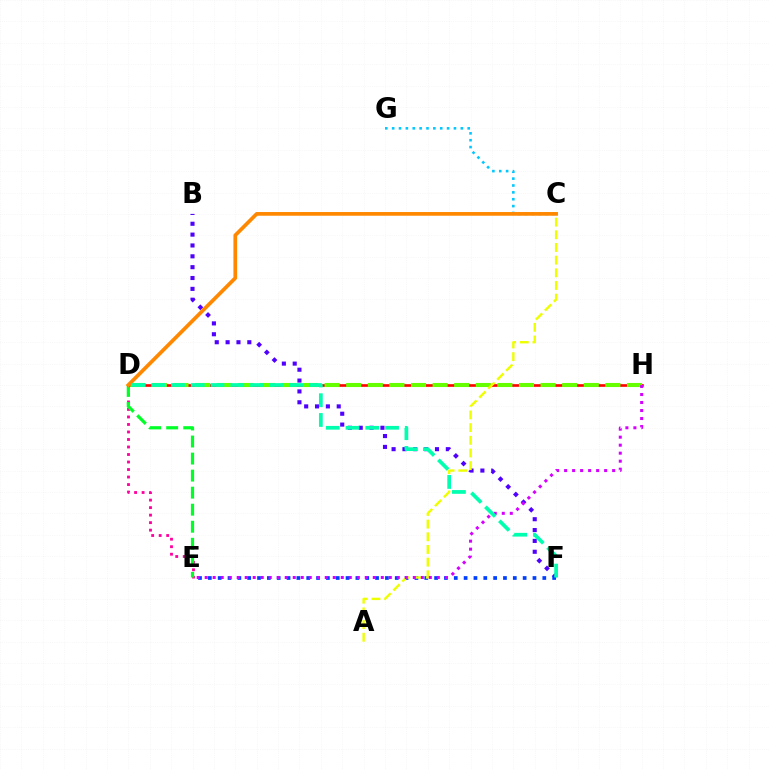{('D', 'E'): [{'color': '#ff00a0', 'line_style': 'dotted', 'thickness': 2.04}, {'color': '#00ff27', 'line_style': 'dashed', 'thickness': 2.31}], ('C', 'G'): [{'color': '#00c7ff', 'line_style': 'dotted', 'thickness': 1.87}], ('D', 'H'): [{'color': '#ff0000', 'line_style': 'solid', 'thickness': 1.91}, {'color': '#66ff00', 'line_style': 'dashed', 'thickness': 2.93}], ('B', 'F'): [{'color': '#4f00ff', 'line_style': 'dotted', 'thickness': 2.95}], ('E', 'F'): [{'color': '#003fff', 'line_style': 'dotted', 'thickness': 2.67}], ('A', 'C'): [{'color': '#eeff00', 'line_style': 'dashed', 'thickness': 1.72}], ('C', 'D'): [{'color': '#ff8800', 'line_style': 'solid', 'thickness': 2.66}], ('E', 'H'): [{'color': '#d600ff', 'line_style': 'dotted', 'thickness': 2.17}], ('D', 'F'): [{'color': '#00ffaf', 'line_style': 'dashed', 'thickness': 2.68}]}